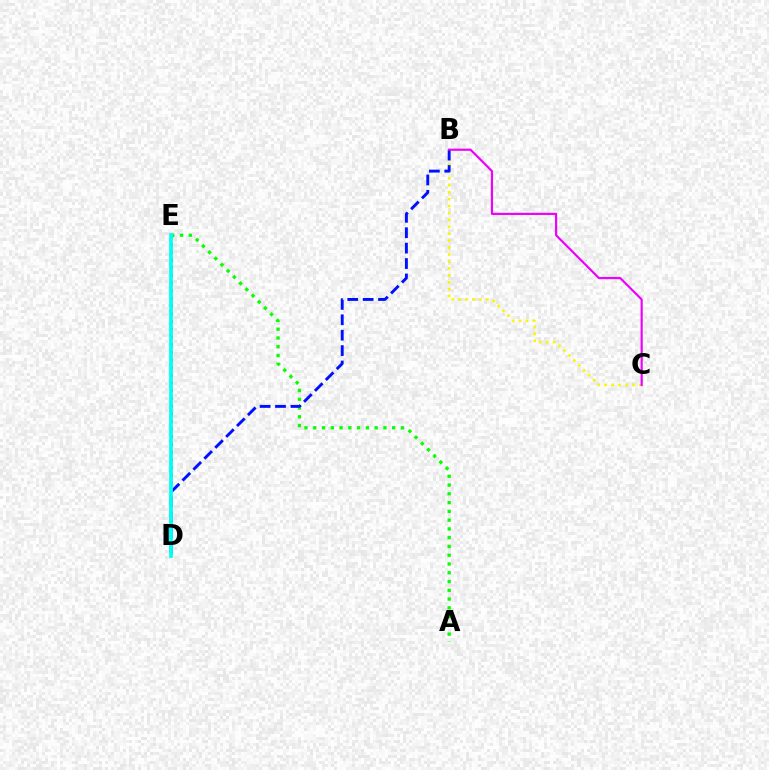{('B', 'C'): [{'color': '#fcf500', 'line_style': 'dotted', 'thickness': 1.88}, {'color': '#ee00ff', 'line_style': 'solid', 'thickness': 1.57}], ('D', 'E'): [{'color': '#ff0000', 'line_style': 'dotted', 'thickness': 2.09}, {'color': '#00fff6', 'line_style': 'solid', 'thickness': 2.69}], ('A', 'E'): [{'color': '#08ff00', 'line_style': 'dotted', 'thickness': 2.38}], ('B', 'D'): [{'color': '#0010ff', 'line_style': 'dashed', 'thickness': 2.09}]}